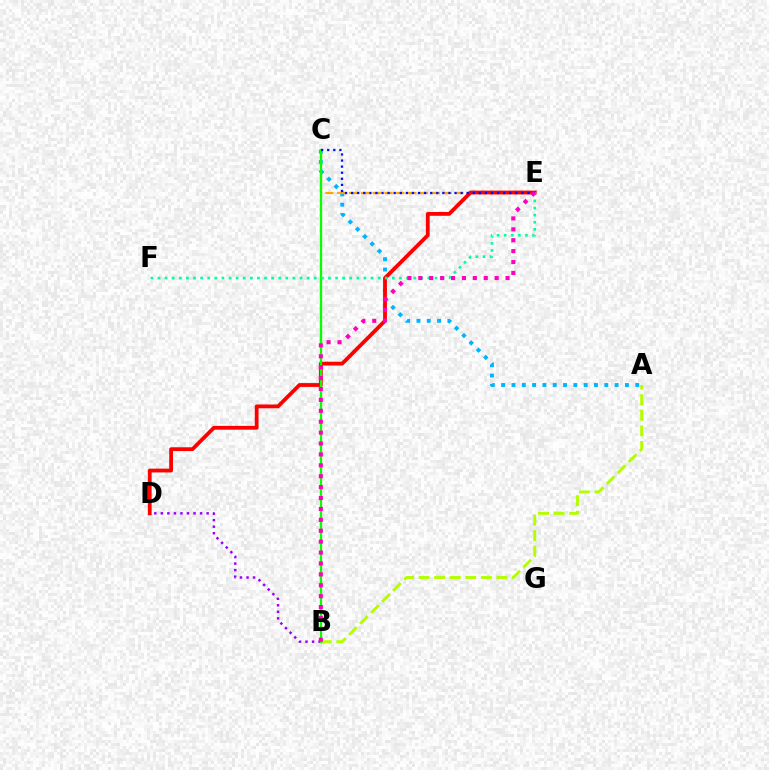{('B', 'D'): [{'color': '#9b00ff', 'line_style': 'dotted', 'thickness': 1.78}], ('A', 'C'): [{'color': '#00b5ff', 'line_style': 'dotted', 'thickness': 2.8}], ('C', 'E'): [{'color': '#ffa500', 'line_style': 'dashed', 'thickness': 1.61}, {'color': '#0010ff', 'line_style': 'dotted', 'thickness': 1.65}], ('D', 'E'): [{'color': '#ff0000', 'line_style': 'solid', 'thickness': 2.74}], ('A', 'B'): [{'color': '#b3ff00', 'line_style': 'dashed', 'thickness': 2.11}], ('B', 'C'): [{'color': '#08ff00', 'line_style': 'solid', 'thickness': 1.65}], ('E', 'F'): [{'color': '#00ff9d', 'line_style': 'dotted', 'thickness': 1.93}], ('B', 'E'): [{'color': '#ff00bd', 'line_style': 'dotted', 'thickness': 2.96}]}